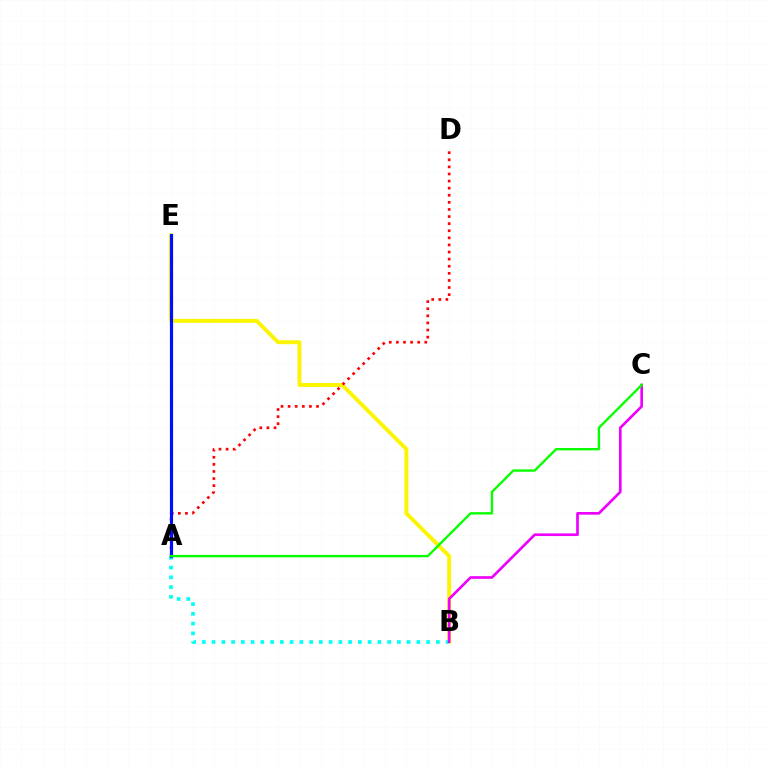{('B', 'E'): [{'color': '#fcf500', 'line_style': 'solid', 'thickness': 2.81}], ('A', 'B'): [{'color': '#00fff6', 'line_style': 'dotted', 'thickness': 2.65}], ('A', 'D'): [{'color': '#ff0000', 'line_style': 'dotted', 'thickness': 1.93}], ('A', 'E'): [{'color': '#0010ff', 'line_style': 'solid', 'thickness': 2.29}], ('B', 'C'): [{'color': '#ee00ff', 'line_style': 'solid', 'thickness': 1.92}], ('A', 'C'): [{'color': '#08ff00', 'line_style': 'solid', 'thickness': 1.71}]}